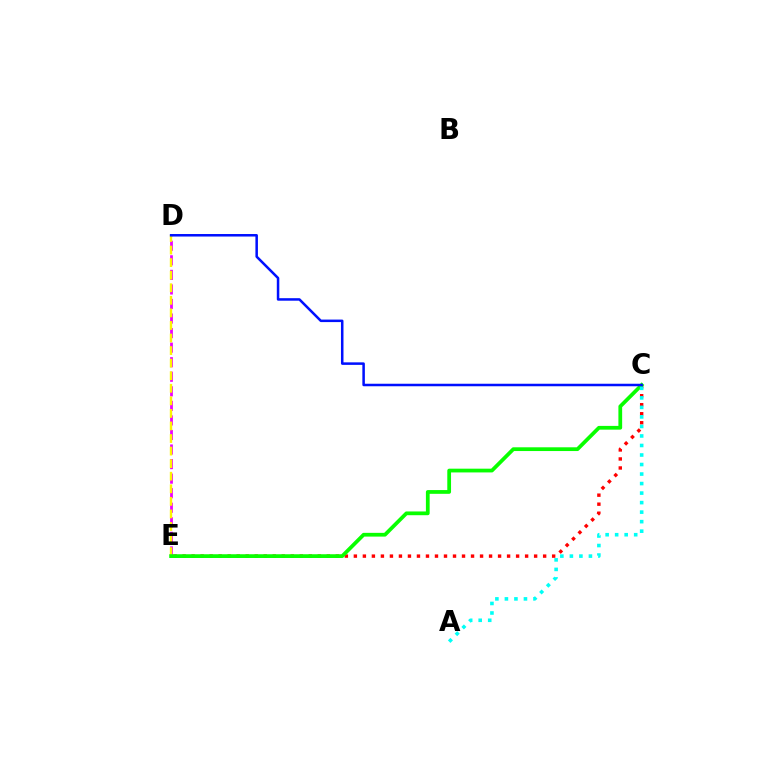{('D', 'E'): [{'color': '#ee00ff', 'line_style': 'dashed', 'thickness': 1.98}, {'color': '#fcf500', 'line_style': 'dashed', 'thickness': 1.71}], ('C', 'E'): [{'color': '#ff0000', 'line_style': 'dotted', 'thickness': 2.45}, {'color': '#08ff00', 'line_style': 'solid', 'thickness': 2.7}], ('A', 'C'): [{'color': '#00fff6', 'line_style': 'dotted', 'thickness': 2.59}], ('C', 'D'): [{'color': '#0010ff', 'line_style': 'solid', 'thickness': 1.81}]}